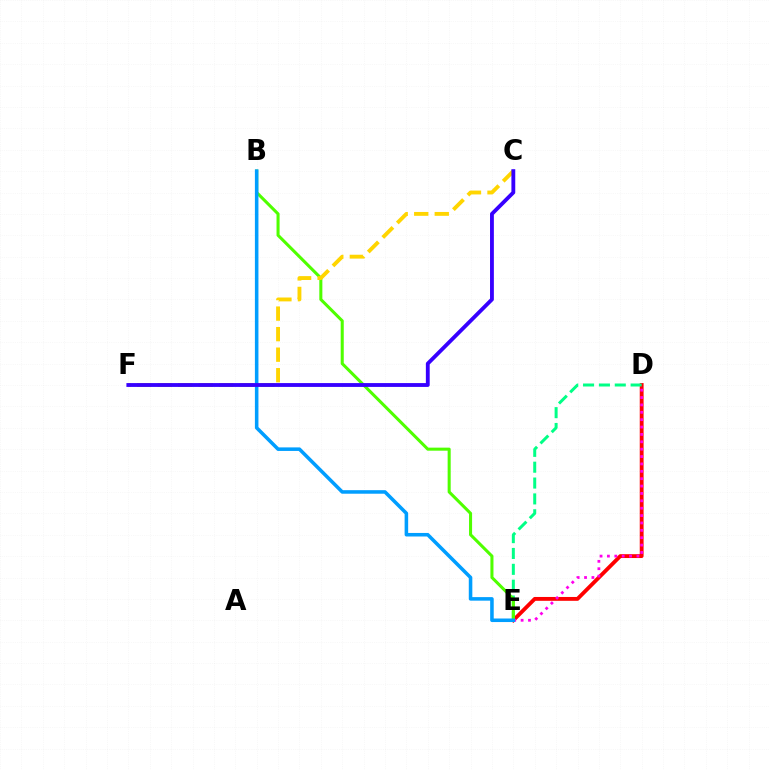{('D', 'E'): [{'color': '#ff0000', 'line_style': 'solid', 'thickness': 2.77}, {'color': '#00ff86', 'line_style': 'dashed', 'thickness': 2.15}, {'color': '#ff00ed', 'line_style': 'dotted', 'thickness': 2.0}], ('B', 'E'): [{'color': '#4fff00', 'line_style': 'solid', 'thickness': 2.2}, {'color': '#009eff', 'line_style': 'solid', 'thickness': 2.55}], ('C', 'F'): [{'color': '#ffd500', 'line_style': 'dashed', 'thickness': 2.79}, {'color': '#3700ff', 'line_style': 'solid', 'thickness': 2.76}]}